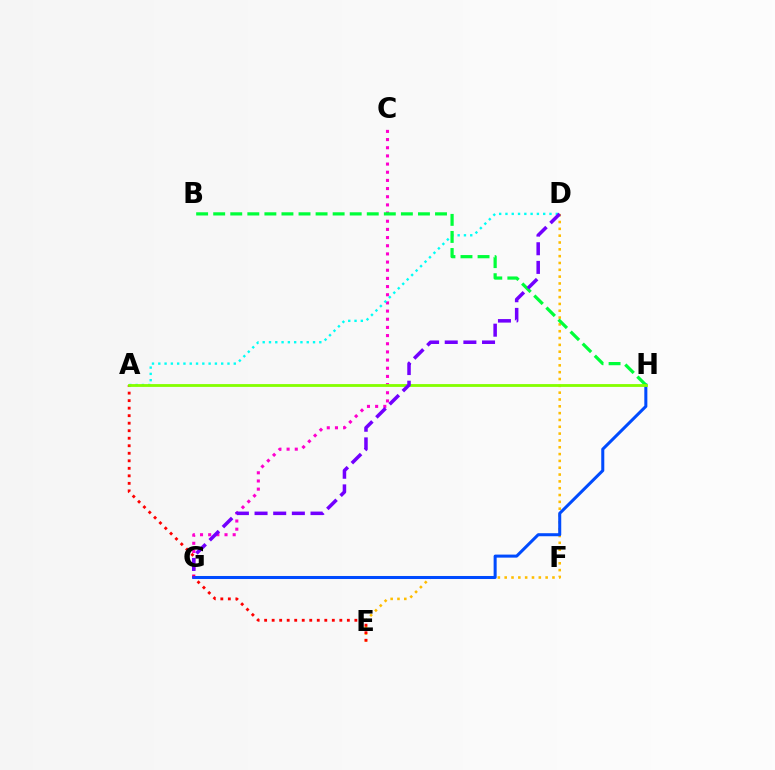{('C', 'G'): [{'color': '#ff00cf', 'line_style': 'dotted', 'thickness': 2.22}], ('A', 'D'): [{'color': '#00fff6', 'line_style': 'dotted', 'thickness': 1.71}], ('D', 'E'): [{'color': '#ffbd00', 'line_style': 'dotted', 'thickness': 1.85}], ('A', 'E'): [{'color': '#ff0000', 'line_style': 'dotted', 'thickness': 2.04}], ('G', 'H'): [{'color': '#004bff', 'line_style': 'solid', 'thickness': 2.18}], ('B', 'H'): [{'color': '#00ff39', 'line_style': 'dashed', 'thickness': 2.32}], ('A', 'H'): [{'color': '#84ff00', 'line_style': 'solid', 'thickness': 2.03}], ('D', 'G'): [{'color': '#7200ff', 'line_style': 'dashed', 'thickness': 2.53}]}